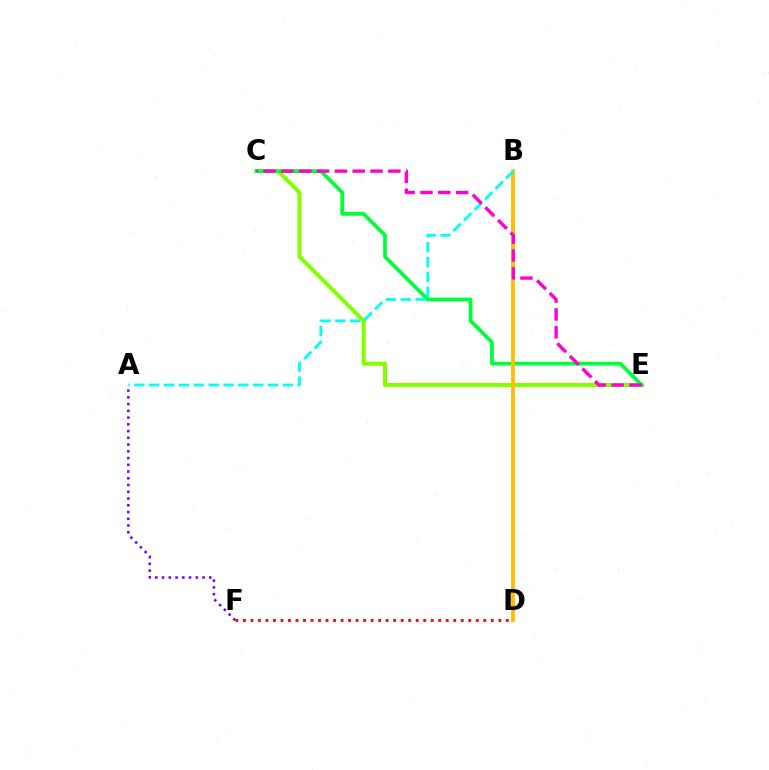{('B', 'D'): [{'color': '#004bff', 'line_style': 'dotted', 'thickness': 1.63}, {'color': '#ffbd00', 'line_style': 'solid', 'thickness': 2.73}], ('C', 'E'): [{'color': '#84ff00', 'line_style': 'solid', 'thickness': 2.89}, {'color': '#00ff39', 'line_style': 'solid', 'thickness': 2.69}, {'color': '#ff00cf', 'line_style': 'dashed', 'thickness': 2.42}], ('D', 'F'): [{'color': '#ff0000', 'line_style': 'dotted', 'thickness': 2.04}], ('A', 'F'): [{'color': '#7200ff', 'line_style': 'dotted', 'thickness': 1.83}], ('A', 'B'): [{'color': '#00fff6', 'line_style': 'dashed', 'thickness': 2.02}]}